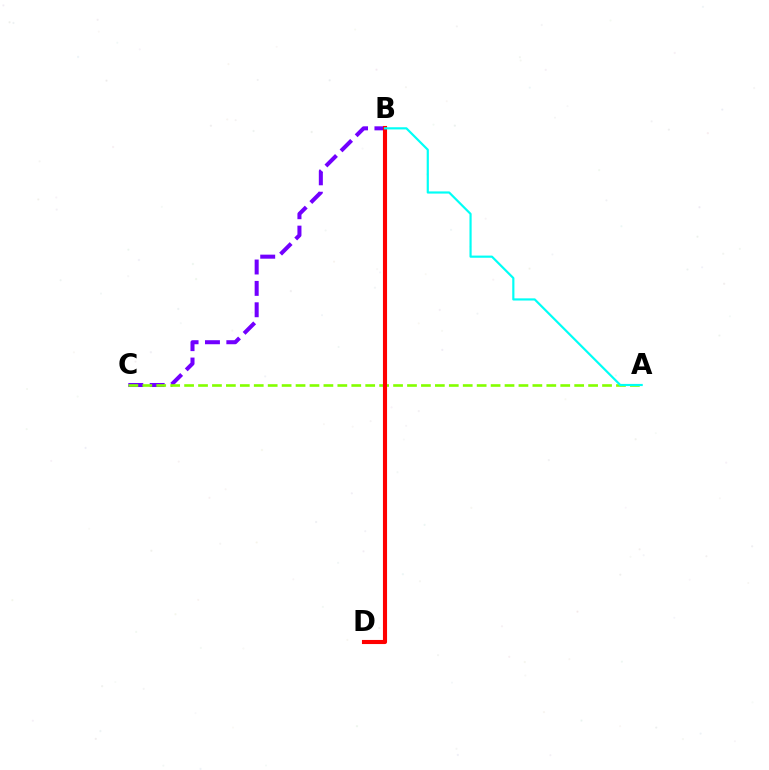{('B', 'C'): [{'color': '#7200ff', 'line_style': 'dashed', 'thickness': 2.9}], ('A', 'C'): [{'color': '#84ff00', 'line_style': 'dashed', 'thickness': 1.89}], ('B', 'D'): [{'color': '#ff0000', 'line_style': 'solid', 'thickness': 2.95}], ('A', 'B'): [{'color': '#00fff6', 'line_style': 'solid', 'thickness': 1.57}]}